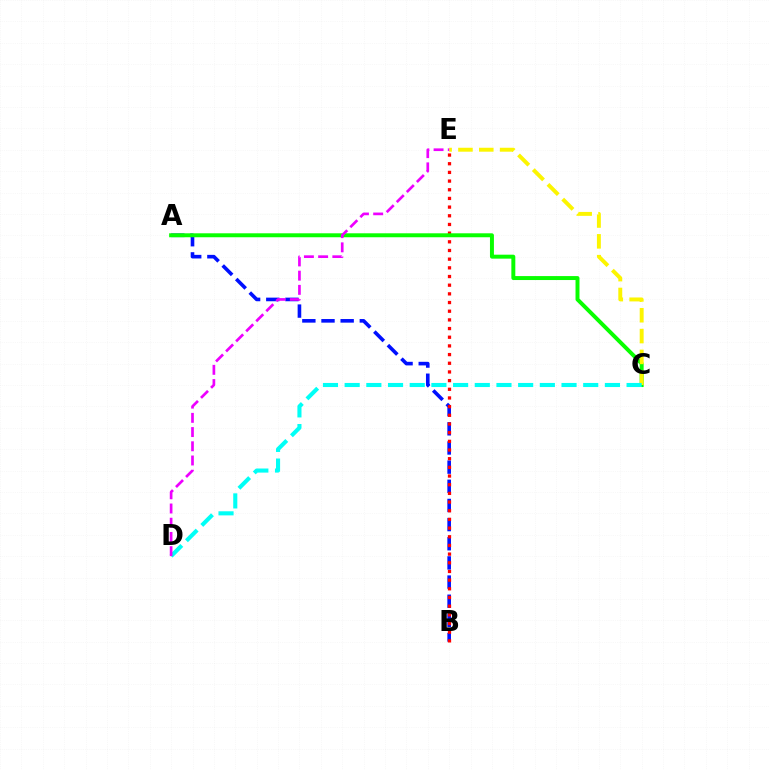{('A', 'B'): [{'color': '#0010ff', 'line_style': 'dashed', 'thickness': 2.6}], ('B', 'E'): [{'color': '#ff0000', 'line_style': 'dotted', 'thickness': 2.36}], ('A', 'C'): [{'color': '#08ff00', 'line_style': 'solid', 'thickness': 2.85}], ('C', 'E'): [{'color': '#fcf500', 'line_style': 'dashed', 'thickness': 2.83}], ('C', 'D'): [{'color': '#00fff6', 'line_style': 'dashed', 'thickness': 2.95}], ('D', 'E'): [{'color': '#ee00ff', 'line_style': 'dashed', 'thickness': 1.93}]}